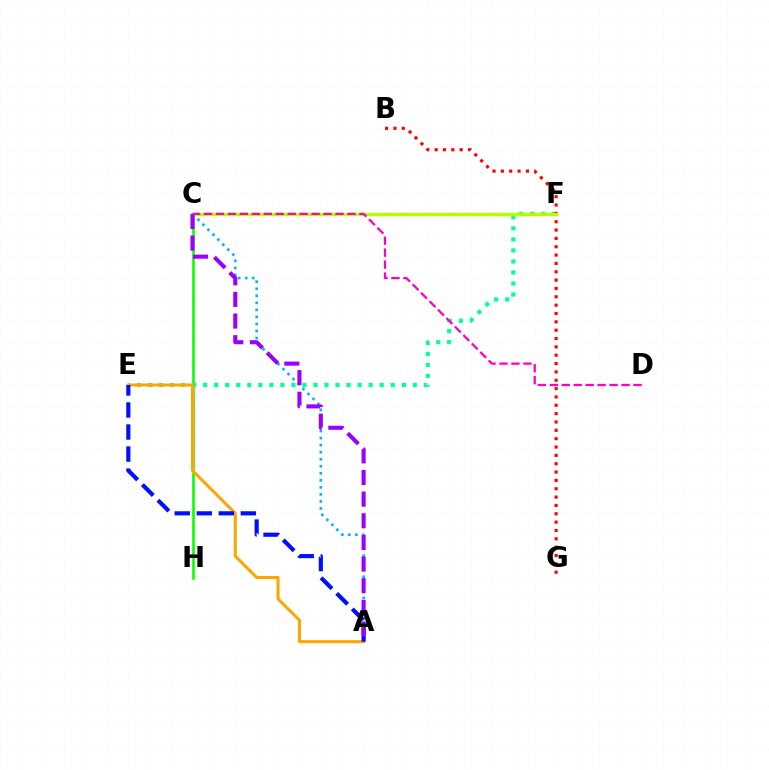{('C', 'H'): [{'color': '#08ff00', 'line_style': 'solid', 'thickness': 1.86}], ('E', 'F'): [{'color': '#00ff9d', 'line_style': 'dotted', 'thickness': 3.0}], ('A', 'E'): [{'color': '#ffa500', 'line_style': 'solid', 'thickness': 2.18}, {'color': '#0010ff', 'line_style': 'dashed', 'thickness': 2.99}], ('A', 'C'): [{'color': '#00b5ff', 'line_style': 'dotted', 'thickness': 1.91}, {'color': '#9b00ff', 'line_style': 'dashed', 'thickness': 2.94}], ('B', 'G'): [{'color': '#ff0000', 'line_style': 'dotted', 'thickness': 2.27}], ('C', 'F'): [{'color': '#b3ff00', 'line_style': 'solid', 'thickness': 2.44}], ('C', 'D'): [{'color': '#ff00bd', 'line_style': 'dashed', 'thickness': 1.62}]}